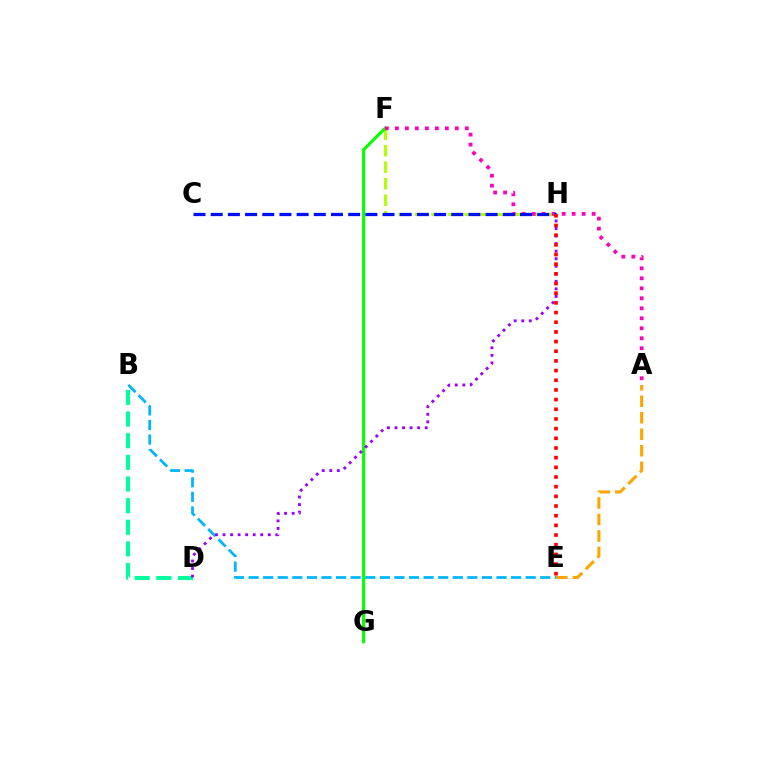{('B', 'D'): [{'color': '#00ff9d', 'line_style': 'dashed', 'thickness': 2.94}], ('F', 'H'): [{'color': '#b3ff00', 'line_style': 'dashed', 'thickness': 2.24}], ('A', 'E'): [{'color': '#ffa500', 'line_style': 'dashed', 'thickness': 2.24}], ('B', 'E'): [{'color': '#00b5ff', 'line_style': 'dashed', 'thickness': 1.98}], ('F', 'G'): [{'color': '#08ff00', 'line_style': 'solid', 'thickness': 2.26}], ('D', 'H'): [{'color': '#9b00ff', 'line_style': 'dotted', 'thickness': 2.05}], ('A', 'F'): [{'color': '#ff00bd', 'line_style': 'dotted', 'thickness': 2.71}], ('C', 'H'): [{'color': '#0010ff', 'line_style': 'dashed', 'thickness': 2.33}], ('E', 'H'): [{'color': '#ff0000', 'line_style': 'dotted', 'thickness': 2.63}]}